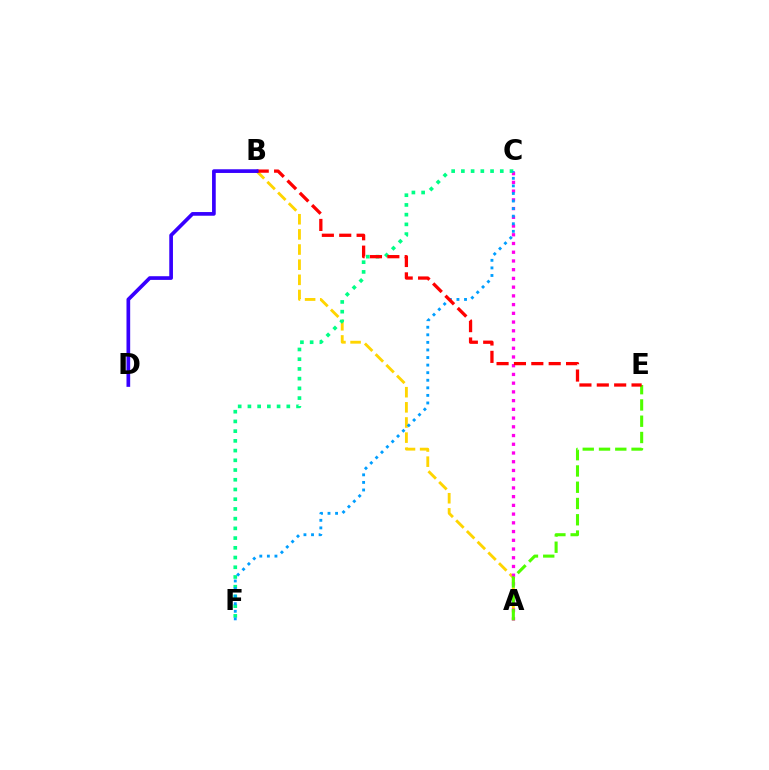{('A', 'B'): [{'color': '#ffd500', 'line_style': 'dashed', 'thickness': 2.06}], ('A', 'C'): [{'color': '#ff00ed', 'line_style': 'dotted', 'thickness': 2.37}], ('C', 'F'): [{'color': '#00ff86', 'line_style': 'dotted', 'thickness': 2.64}, {'color': '#009eff', 'line_style': 'dotted', 'thickness': 2.06}], ('A', 'E'): [{'color': '#4fff00', 'line_style': 'dashed', 'thickness': 2.21}], ('B', 'E'): [{'color': '#ff0000', 'line_style': 'dashed', 'thickness': 2.36}], ('B', 'D'): [{'color': '#3700ff', 'line_style': 'solid', 'thickness': 2.65}]}